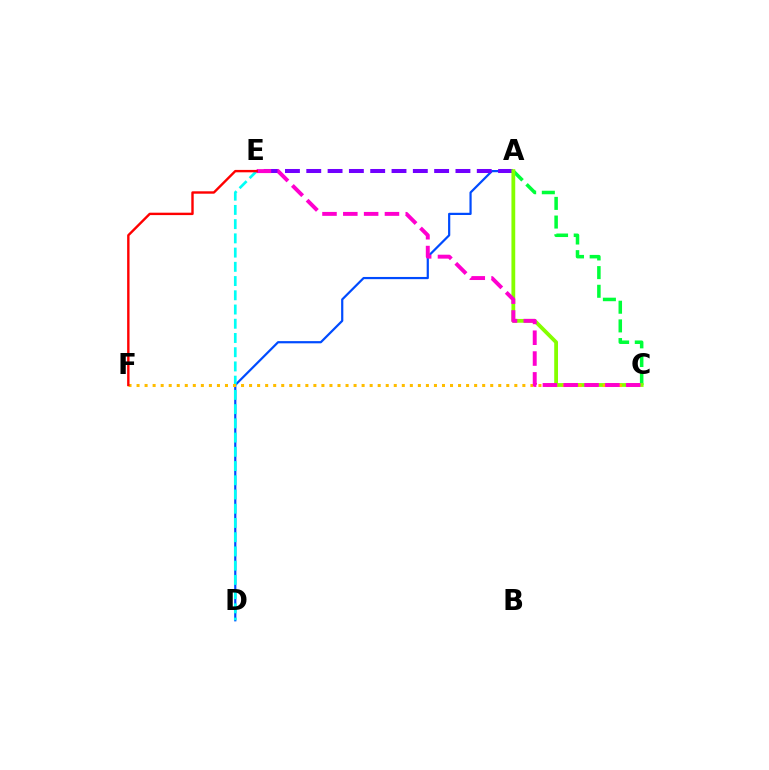{('A', 'C'): [{'color': '#00ff39', 'line_style': 'dashed', 'thickness': 2.54}, {'color': '#84ff00', 'line_style': 'solid', 'thickness': 2.73}], ('A', 'D'): [{'color': '#004bff', 'line_style': 'solid', 'thickness': 1.59}], ('D', 'E'): [{'color': '#00fff6', 'line_style': 'dashed', 'thickness': 1.93}], ('A', 'E'): [{'color': '#7200ff', 'line_style': 'dashed', 'thickness': 2.9}], ('C', 'F'): [{'color': '#ffbd00', 'line_style': 'dotted', 'thickness': 2.18}], ('C', 'E'): [{'color': '#ff00cf', 'line_style': 'dashed', 'thickness': 2.83}], ('E', 'F'): [{'color': '#ff0000', 'line_style': 'solid', 'thickness': 1.73}]}